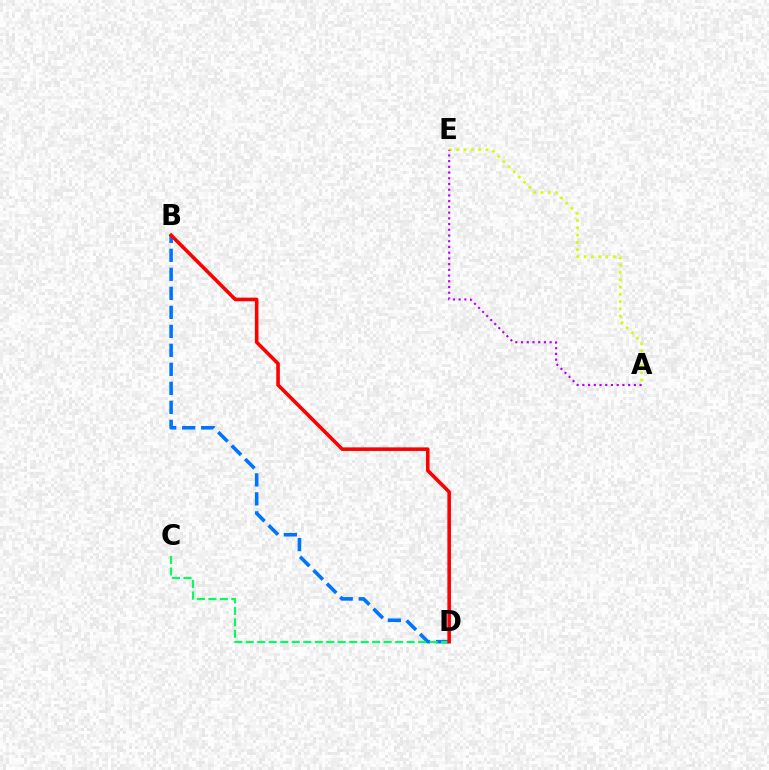{('B', 'D'): [{'color': '#0074ff', 'line_style': 'dashed', 'thickness': 2.58}, {'color': '#ff0000', 'line_style': 'solid', 'thickness': 2.59}], ('A', 'E'): [{'color': '#d1ff00', 'line_style': 'dotted', 'thickness': 1.98}, {'color': '#b900ff', 'line_style': 'dotted', 'thickness': 1.55}], ('C', 'D'): [{'color': '#00ff5c', 'line_style': 'dashed', 'thickness': 1.56}]}